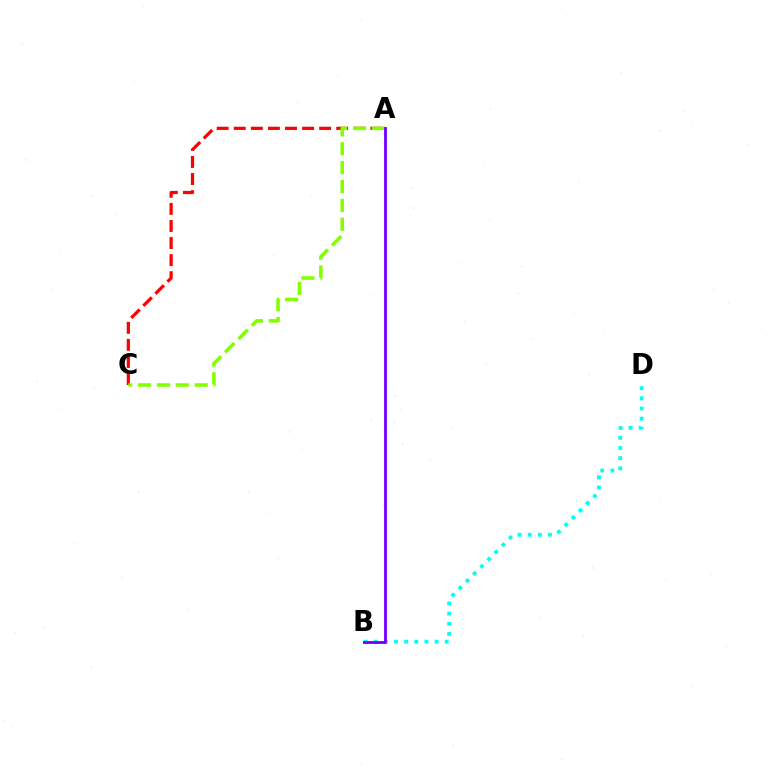{('B', 'D'): [{'color': '#00fff6', 'line_style': 'dotted', 'thickness': 2.76}], ('A', 'C'): [{'color': '#ff0000', 'line_style': 'dashed', 'thickness': 2.32}, {'color': '#84ff00', 'line_style': 'dashed', 'thickness': 2.56}], ('A', 'B'): [{'color': '#7200ff', 'line_style': 'solid', 'thickness': 2.04}]}